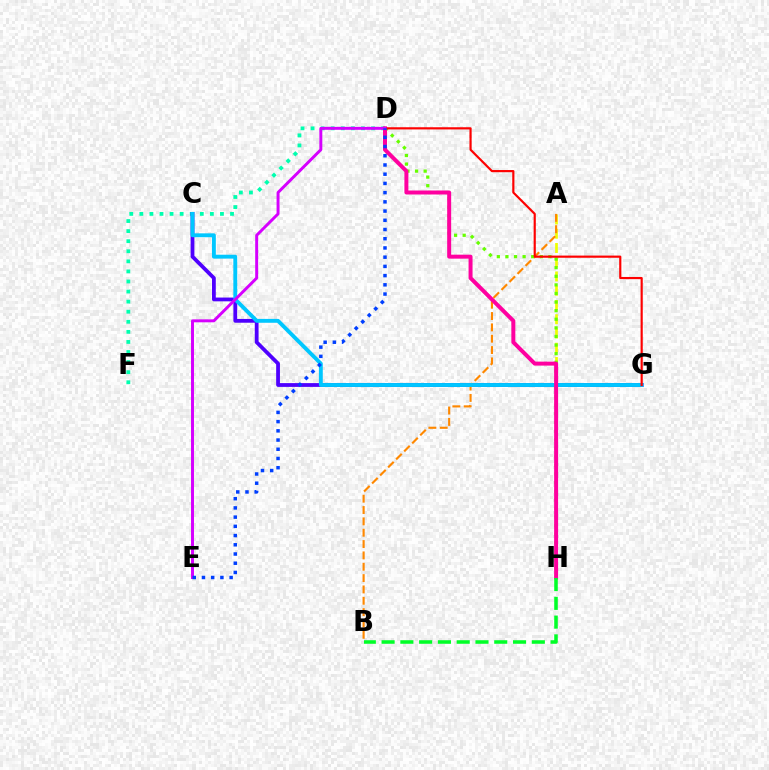{('D', 'F'): [{'color': '#00ffaf', 'line_style': 'dotted', 'thickness': 2.74}], ('C', 'G'): [{'color': '#4f00ff', 'line_style': 'solid', 'thickness': 2.72}, {'color': '#00c7ff', 'line_style': 'solid', 'thickness': 2.79}], ('A', 'H'): [{'color': '#eeff00', 'line_style': 'dashed', 'thickness': 1.94}], ('A', 'B'): [{'color': '#ff8800', 'line_style': 'dashed', 'thickness': 1.54}], ('D', 'H'): [{'color': '#66ff00', 'line_style': 'dotted', 'thickness': 2.34}, {'color': '#ff00a0', 'line_style': 'solid', 'thickness': 2.87}], ('D', 'G'): [{'color': '#ff0000', 'line_style': 'solid', 'thickness': 1.56}], ('D', 'E'): [{'color': '#d600ff', 'line_style': 'solid', 'thickness': 2.13}, {'color': '#003fff', 'line_style': 'dotted', 'thickness': 2.5}], ('B', 'H'): [{'color': '#00ff27', 'line_style': 'dashed', 'thickness': 2.55}]}